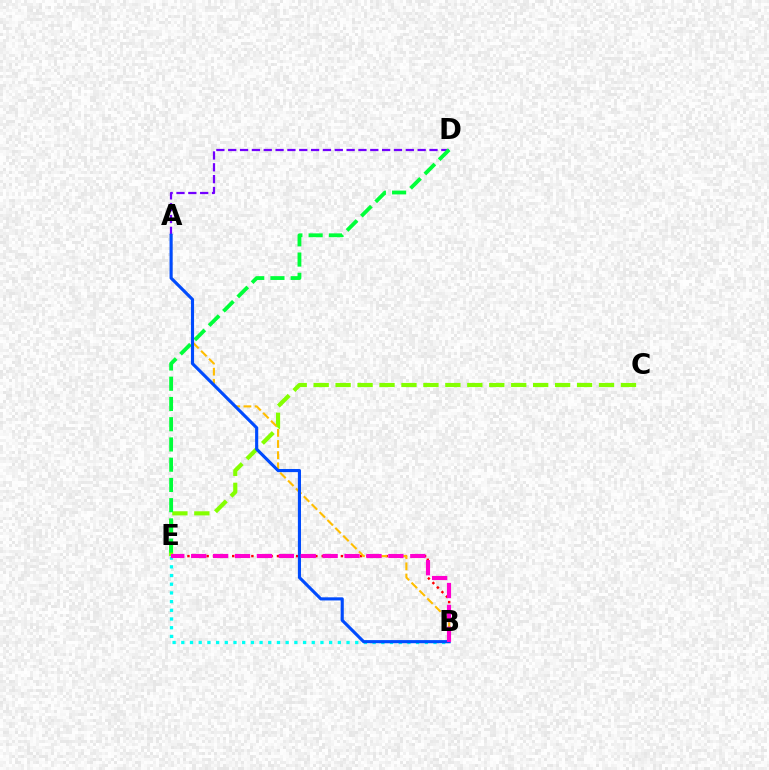{('A', 'D'): [{'color': '#7200ff', 'line_style': 'dashed', 'thickness': 1.61}], ('C', 'E'): [{'color': '#84ff00', 'line_style': 'dashed', 'thickness': 2.98}], ('B', 'E'): [{'color': '#ff0000', 'line_style': 'dotted', 'thickness': 1.74}, {'color': '#00fff6', 'line_style': 'dotted', 'thickness': 2.36}, {'color': '#ff00cf', 'line_style': 'dashed', 'thickness': 2.98}], ('A', 'B'): [{'color': '#ffbd00', 'line_style': 'dashed', 'thickness': 1.51}, {'color': '#004bff', 'line_style': 'solid', 'thickness': 2.25}], ('D', 'E'): [{'color': '#00ff39', 'line_style': 'dashed', 'thickness': 2.75}]}